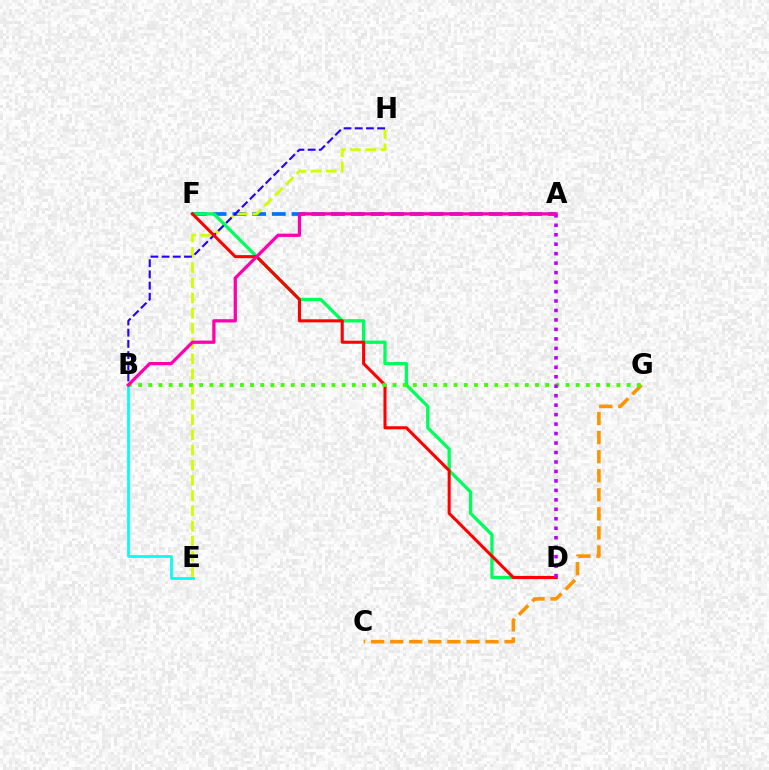{('A', 'F'): [{'color': '#0074ff', 'line_style': 'dashed', 'thickness': 2.68}], ('D', 'F'): [{'color': '#00ff5c', 'line_style': 'solid', 'thickness': 2.38}, {'color': '#ff0000', 'line_style': 'solid', 'thickness': 2.2}], ('C', 'G'): [{'color': '#ff9400', 'line_style': 'dashed', 'thickness': 2.59}], ('E', 'H'): [{'color': '#d1ff00', 'line_style': 'dashed', 'thickness': 2.07}], ('B', 'H'): [{'color': '#2500ff', 'line_style': 'dashed', 'thickness': 1.52}], ('B', 'G'): [{'color': '#3dff00', 'line_style': 'dotted', 'thickness': 2.76}], ('B', 'E'): [{'color': '#00fff6', 'line_style': 'solid', 'thickness': 1.97}], ('A', 'D'): [{'color': '#b900ff', 'line_style': 'dotted', 'thickness': 2.57}], ('A', 'B'): [{'color': '#ff00ac', 'line_style': 'solid', 'thickness': 2.35}]}